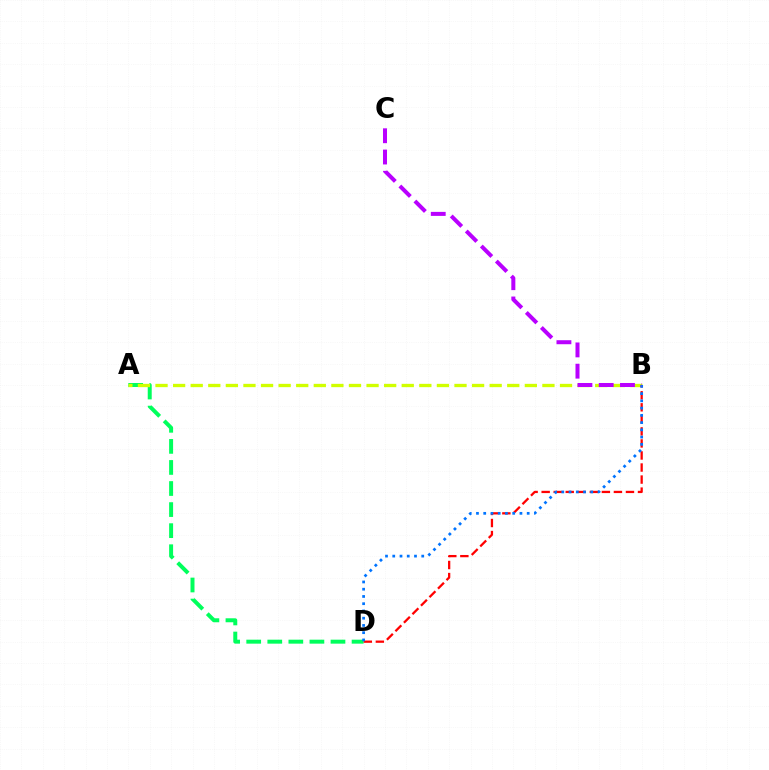{('A', 'D'): [{'color': '#00ff5c', 'line_style': 'dashed', 'thickness': 2.86}], ('A', 'B'): [{'color': '#d1ff00', 'line_style': 'dashed', 'thickness': 2.39}], ('B', 'D'): [{'color': '#ff0000', 'line_style': 'dashed', 'thickness': 1.64}, {'color': '#0074ff', 'line_style': 'dotted', 'thickness': 1.97}], ('B', 'C'): [{'color': '#b900ff', 'line_style': 'dashed', 'thickness': 2.89}]}